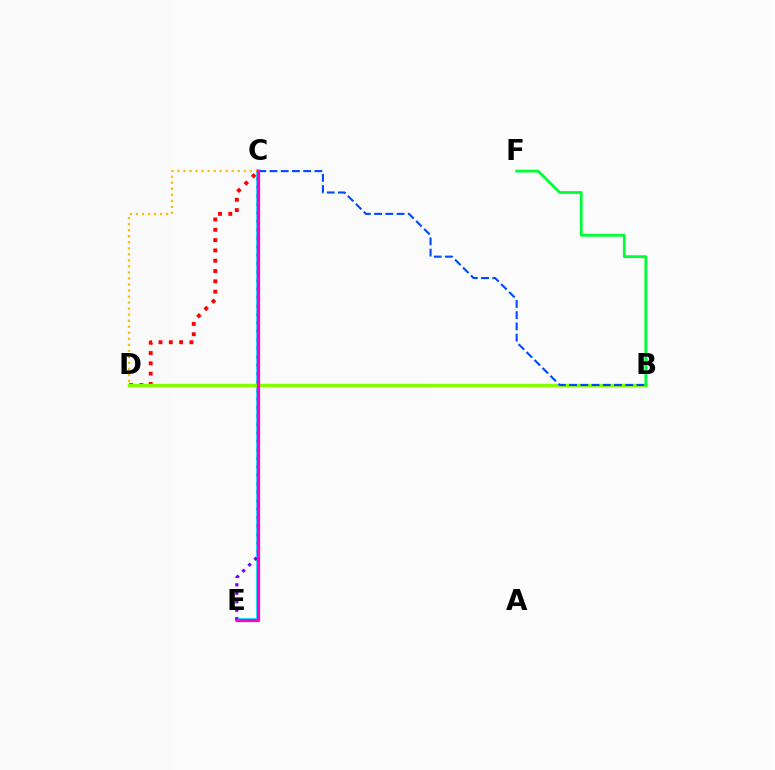{('C', 'E'): [{'color': '#00fff6', 'line_style': 'solid', 'thickness': 2.95}, {'color': '#7200ff', 'line_style': 'dotted', 'thickness': 2.3}, {'color': '#ff00cf', 'line_style': 'solid', 'thickness': 2.33}], ('C', 'D'): [{'color': '#ff0000', 'line_style': 'dotted', 'thickness': 2.8}, {'color': '#ffbd00', 'line_style': 'dotted', 'thickness': 1.64}], ('B', 'D'): [{'color': '#84ff00', 'line_style': 'solid', 'thickness': 2.46}], ('B', 'C'): [{'color': '#004bff', 'line_style': 'dashed', 'thickness': 1.53}], ('B', 'F'): [{'color': '#00ff39', 'line_style': 'solid', 'thickness': 2.03}]}